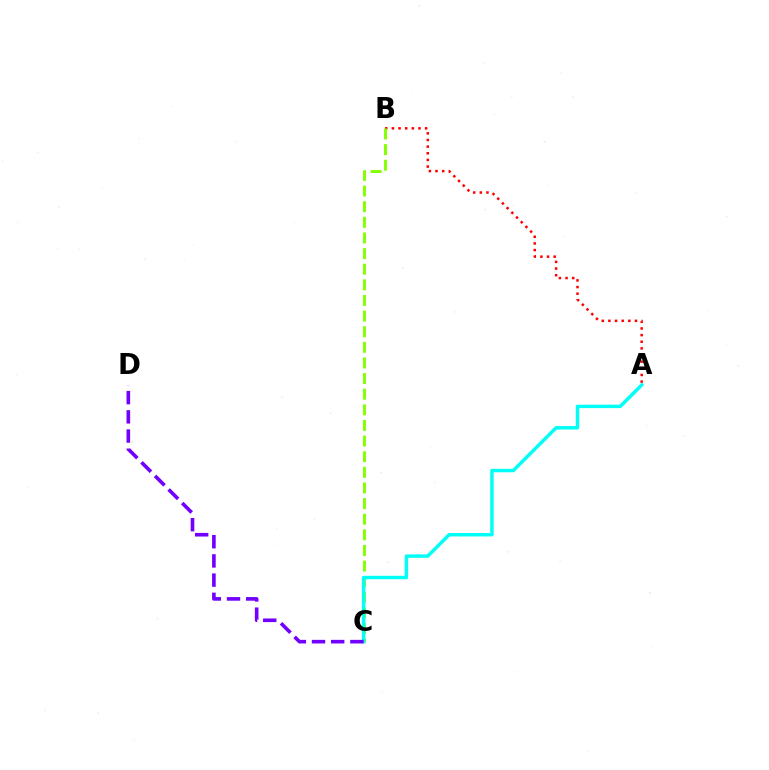{('A', 'B'): [{'color': '#ff0000', 'line_style': 'dotted', 'thickness': 1.81}], ('B', 'C'): [{'color': '#84ff00', 'line_style': 'dashed', 'thickness': 2.12}], ('A', 'C'): [{'color': '#00fff6', 'line_style': 'solid', 'thickness': 2.47}], ('C', 'D'): [{'color': '#7200ff', 'line_style': 'dashed', 'thickness': 2.61}]}